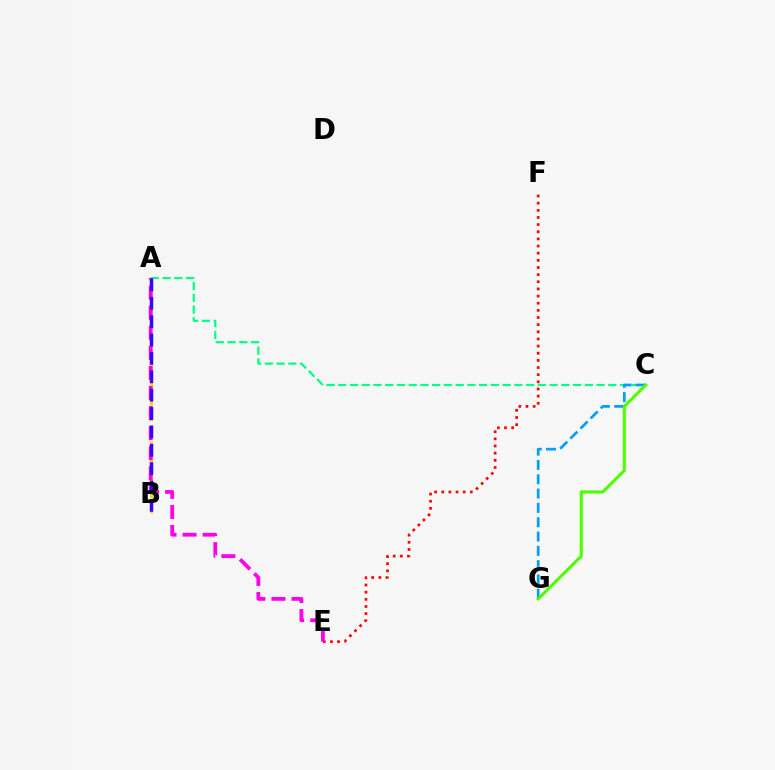{('E', 'F'): [{'color': '#ff0000', 'line_style': 'dotted', 'thickness': 1.94}], ('A', 'B'): [{'color': '#ffd500', 'line_style': 'dashed', 'thickness': 2.09}, {'color': '#3700ff', 'line_style': 'dashed', 'thickness': 2.5}], ('A', 'C'): [{'color': '#00ff86', 'line_style': 'dashed', 'thickness': 1.6}], ('A', 'E'): [{'color': '#ff00ed', 'line_style': 'dashed', 'thickness': 2.73}], ('C', 'G'): [{'color': '#009eff', 'line_style': 'dashed', 'thickness': 1.94}, {'color': '#4fff00', 'line_style': 'solid', 'thickness': 2.23}]}